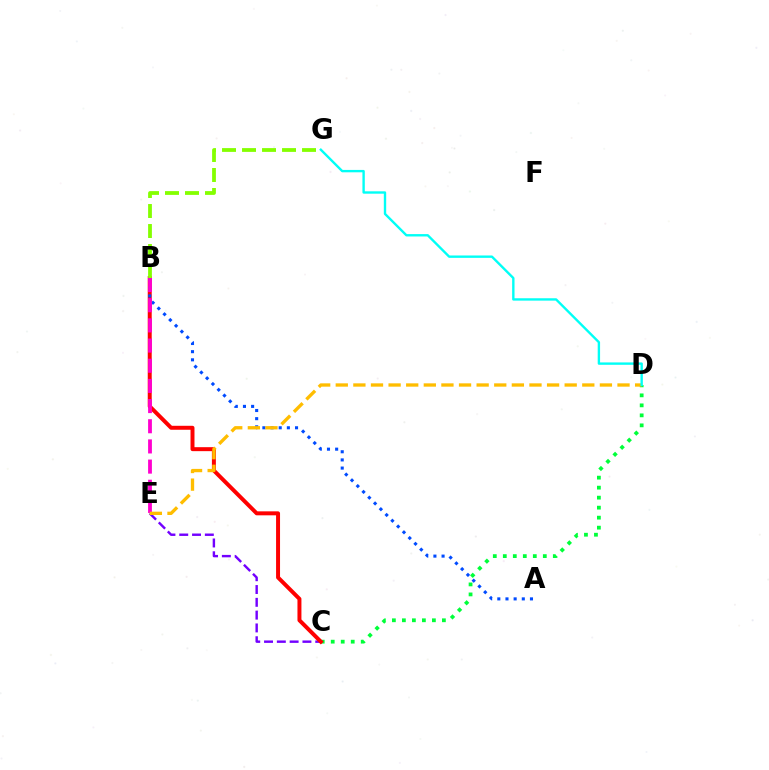{('C', 'E'): [{'color': '#7200ff', 'line_style': 'dashed', 'thickness': 1.74}], ('C', 'D'): [{'color': '#00ff39', 'line_style': 'dotted', 'thickness': 2.72}], ('B', 'C'): [{'color': '#ff0000', 'line_style': 'solid', 'thickness': 2.86}], ('A', 'B'): [{'color': '#004bff', 'line_style': 'dotted', 'thickness': 2.22}], ('B', 'E'): [{'color': '#ff00cf', 'line_style': 'dashed', 'thickness': 2.74}], ('D', 'E'): [{'color': '#ffbd00', 'line_style': 'dashed', 'thickness': 2.39}], ('D', 'G'): [{'color': '#00fff6', 'line_style': 'solid', 'thickness': 1.71}], ('B', 'G'): [{'color': '#84ff00', 'line_style': 'dashed', 'thickness': 2.72}]}